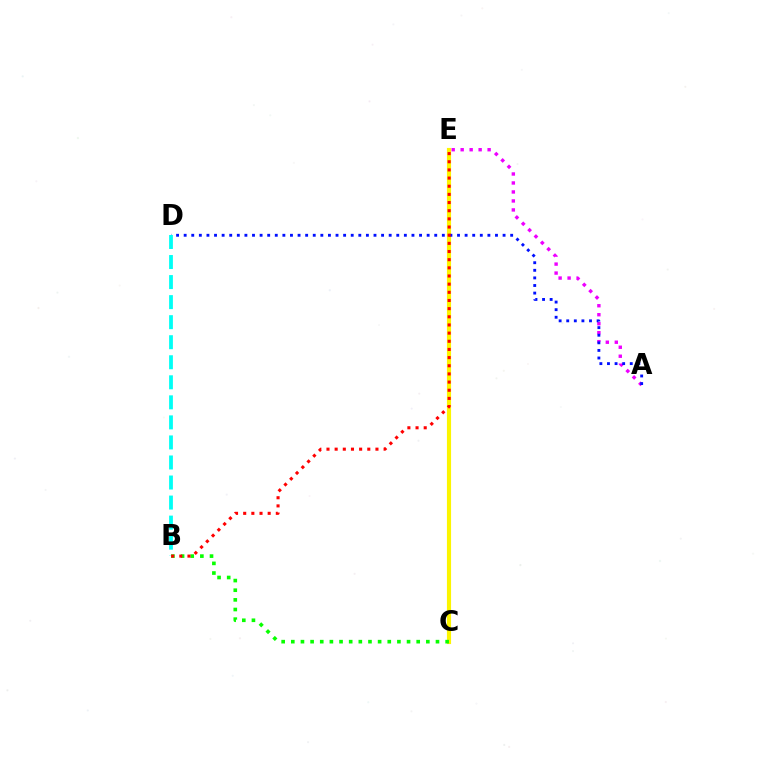{('A', 'E'): [{'color': '#ee00ff', 'line_style': 'dotted', 'thickness': 2.44}], ('C', 'E'): [{'color': '#fcf500', 'line_style': 'solid', 'thickness': 2.98}], ('B', 'C'): [{'color': '#08ff00', 'line_style': 'dotted', 'thickness': 2.62}], ('A', 'D'): [{'color': '#0010ff', 'line_style': 'dotted', 'thickness': 2.06}], ('B', 'D'): [{'color': '#00fff6', 'line_style': 'dashed', 'thickness': 2.72}], ('B', 'E'): [{'color': '#ff0000', 'line_style': 'dotted', 'thickness': 2.22}]}